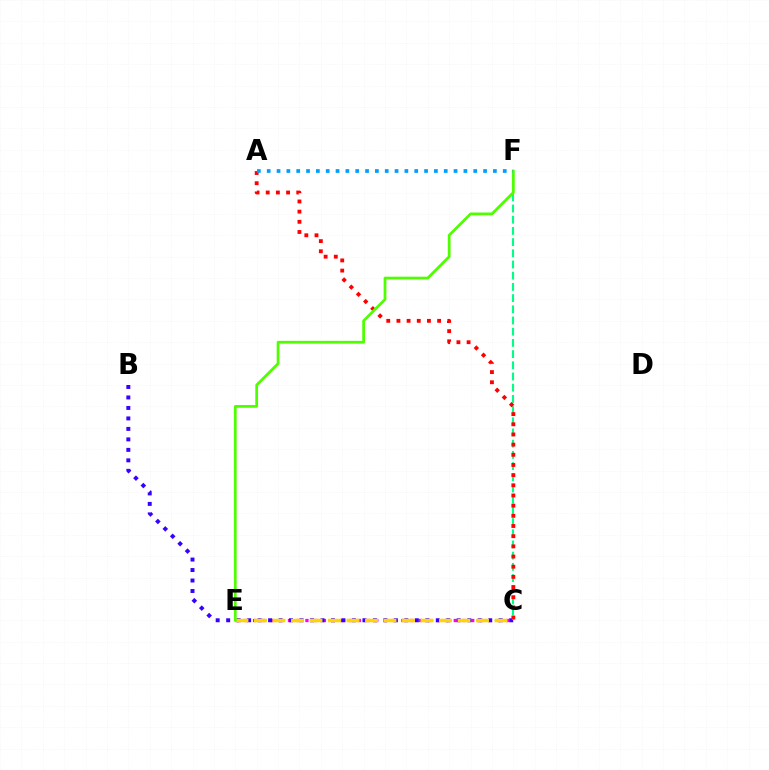{('C', 'E'): [{'color': '#ff00ed', 'line_style': 'dotted', 'thickness': 2.37}, {'color': '#ffd500', 'line_style': 'dashed', 'thickness': 2.51}], ('B', 'C'): [{'color': '#3700ff', 'line_style': 'dotted', 'thickness': 2.85}], ('C', 'F'): [{'color': '#00ff86', 'line_style': 'dashed', 'thickness': 1.52}], ('A', 'C'): [{'color': '#ff0000', 'line_style': 'dotted', 'thickness': 2.76}], ('E', 'F'): [{'color': '#4fff00', 'line_style': 'solid', 'thickness': 1.98}], ('A', 'F'): [{'color': '#009eff', 'line_style': 'dotted', 'thickness': 2.67}]}